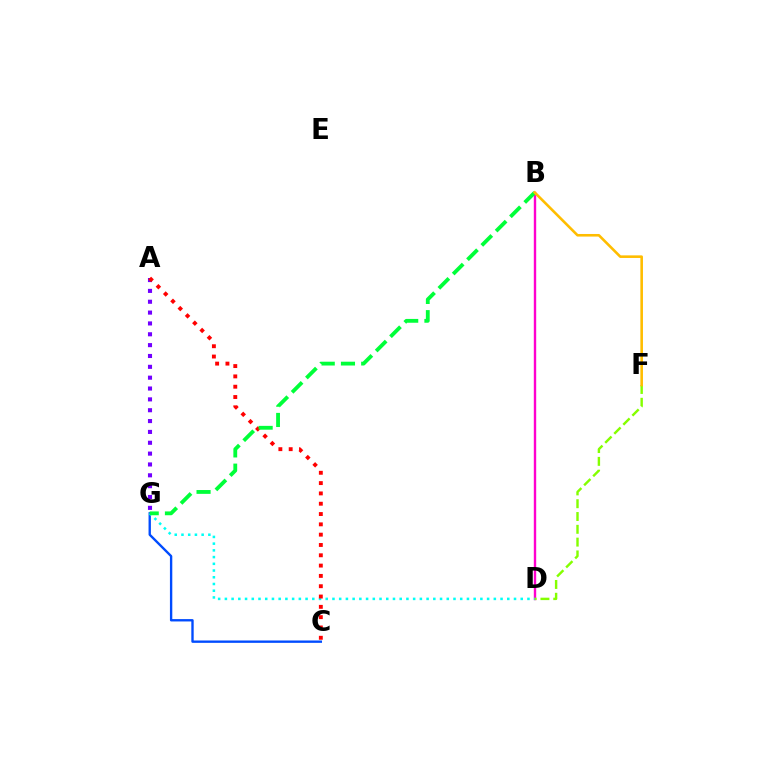{('C', 'G'): [{'color': '#004bff', 'line_style': 'solid', 'thickness': 1.7}], ('A', 'G'): [{'color': '#7200ff', 'line_style': 'dotted', 'thickness': 2.95}], ('B', 'D'): [{'color': '#ff00cf', 'line_style': 'solid', 'thickness': 1.72}], ('D', 'G'): [{'color': '#00fff6', 'line_style': 'dotted', 'thickness': 1.83}], ('A', 'C'): [{'color': '#ff0000', 'line_style': 'dotted', 'thickness': 2.8}], ('B', 'G'): [{'color': '#00ff39', 'line_style': 'dashed', 'thickness': 2.75}], ('D', 'F'): [{'color': '#84ff00', 'line_style': 'dashed', 'thickness': 1.74}], ('B', 'F'): [{'color': '#ffbd00', 'line_style': 'solid', 'thickness': 1.87}]}